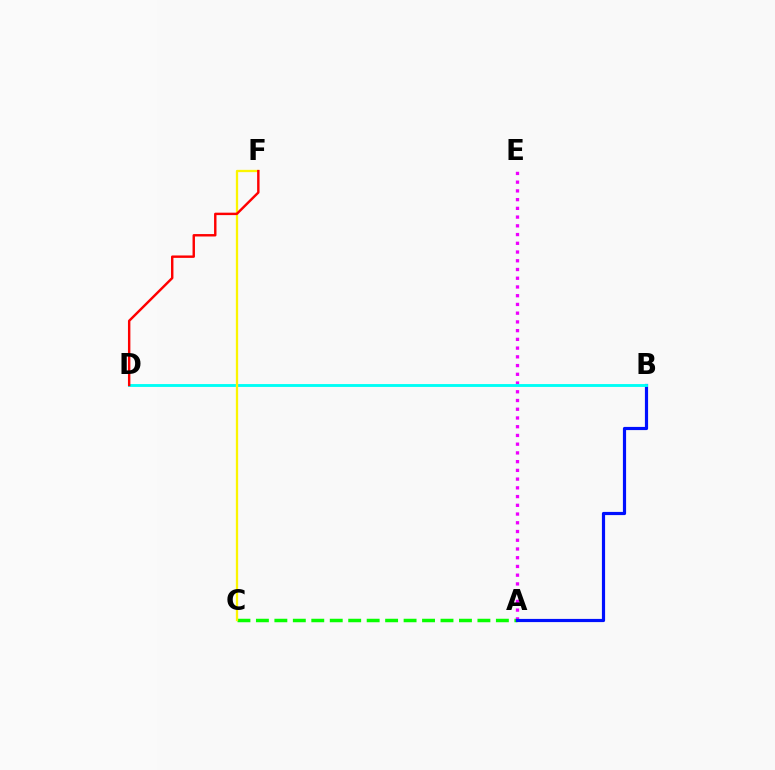{('A', 'C'): [{'color': '#08ff00', 'line_style': 'dashed', 'thickness': 2.51}], ('A', 'E'): [{'color': '#ee00ff', 'line_style': 'dotted', 'thickness': 2.37}], ('A', 'B'): [{'color': '#0010ff', 'line_style': 'solid', 'thickness': 2.29}], ('B', 'D'): [{'color': '#00fff6', 'line_style': 'solid', 'thickness': 2.06}], ('C', 'F'): [{'color': '#fcf500', 'line_style': 'solid', 'thickness': 1.65}], ('D', 'F'): [{'color': '#ff0000', 'line_style': 'solid', 'thickness': 1.74}]}